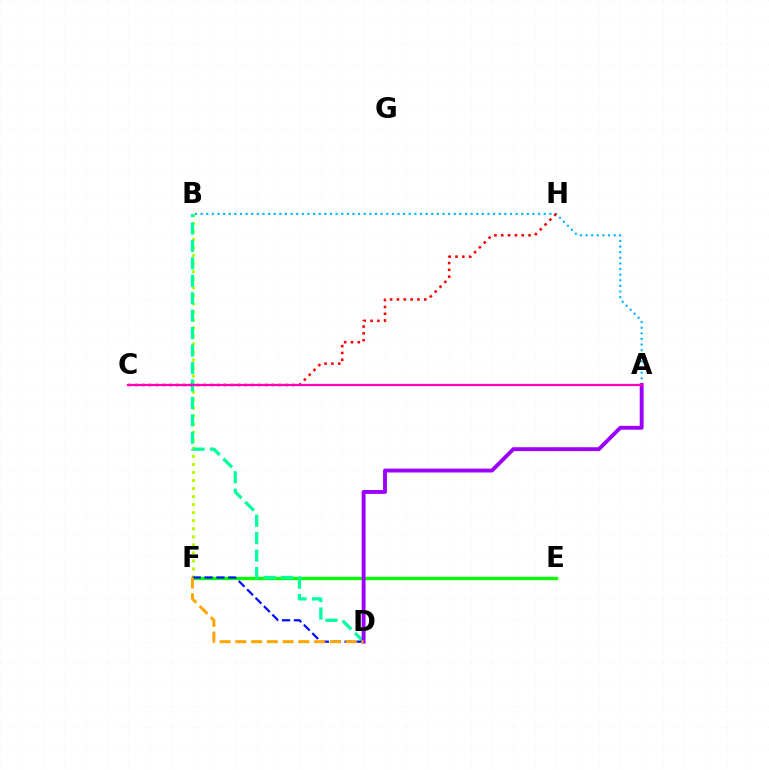{('E', 'F'): [{'color': '#08ff00', 'line_style': 'solid', 'thickness': 2.4}], ('A', 'B'): [{'color': '#00b5ff', 'line_style': 'dotted', 'thickness': 1.53}], ('B', 'F'): [{'color': '#b3ff00', 'line_style': 'dotted', 'thickness': 2.18}], ('B', 'D'): [{'color': '#00ff9d', 'line_style': 'dashed', 'thickness': 2.37}], ('D', 'F'): [{'color': '#0010ff', 'line_style': 'dashed', 'thickness': 1.62}, {'color': '#ffa500', 'line_style': 'dashed', 'thickness': 2.14}], ('C', 'H'): [{'color': '#ff0000', 'line_style': 'dotted', 'thickness': 1.86}], ('A', 'D'): [{'color': '#9b00ff', 'line_style': 'solid', 'thickness': 2.79}], ('A', 'C'): [{'color': '#ff00bd', 'line_style': 'solid', 'thickness': 1.62}]}